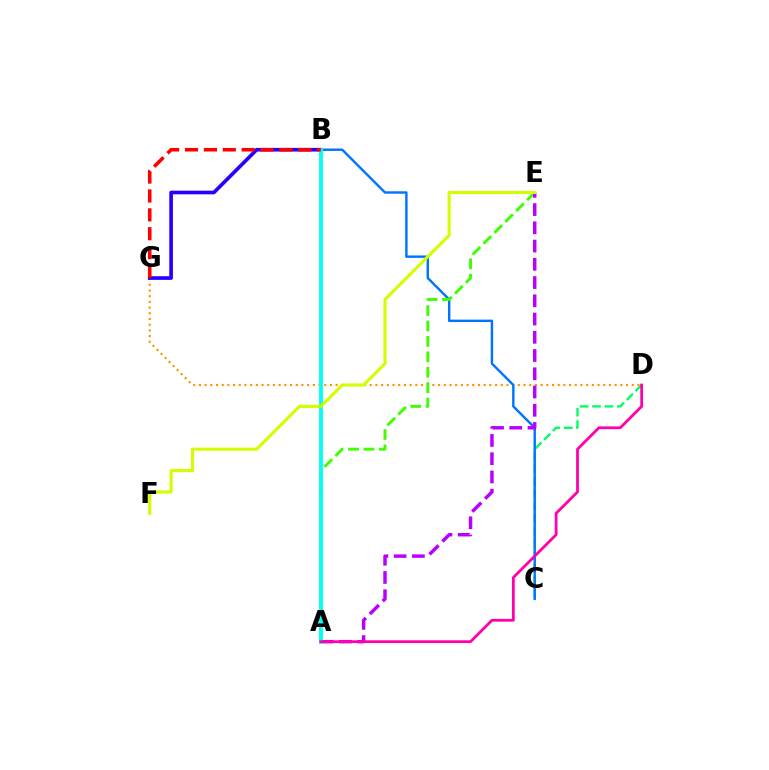{('D', 'G'): [{'color': '#ff9400', 'line_style': 'dotted', 'thickness': 1.55}], ('B', 'G'): [{'color': '#2500ff', 'line_style': 'solid', 'thickness': 2.63}, {'color': '#ff0000', 'line_style': 'dashed', 'thickness': 2.56}], ('C', 'D'): [{'color': '#00ff5c', 'line_style': 'dashed', 'thickness': 1.69}], ('B', 'C'): [{'color': '#0074ff', 'line_style': 'solid', 'thickness': 1.74}], ('A', 'E'): [{'color': '#3dff00', 'line_style': 'dashed', 'thickness': 2.09}, {'color': '#b900ff', 'line_style': 'dashed', 'thickness': 2.48}], ('A', 'B'): [{'color': '#00fff6', 'line_style': 'solid', 'thickness': 2.78}], ('A', 'D'): [{'color': '#ff00ac', 'line_style': 'solid', 'thickness': 2.0}], ('E', 'F'): [{'color': '#d1ff00', 'line_style': 'solid', 'thickness': 2.24}]}